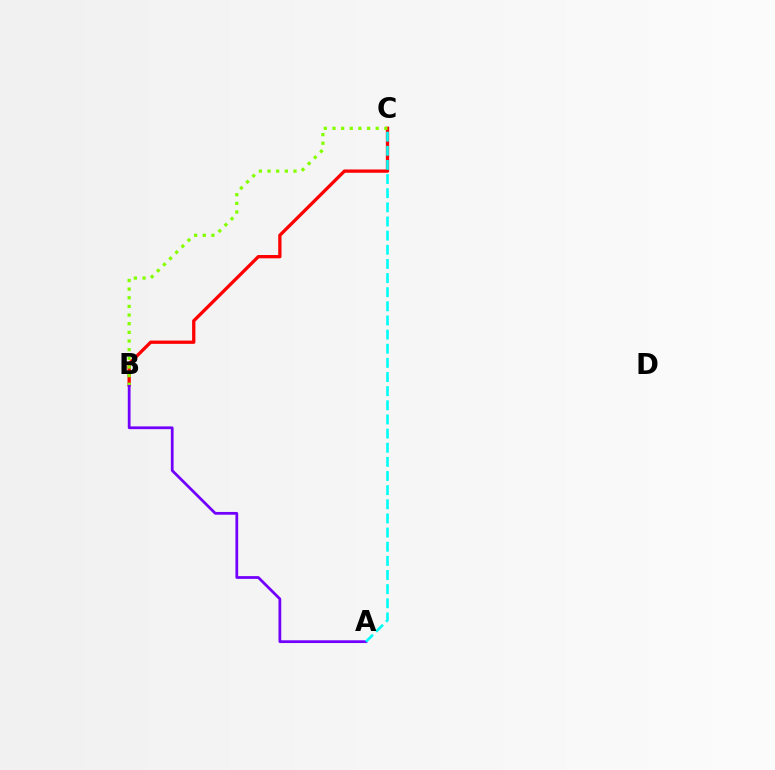{('B', 'C'): [{'color': '#ff0000', 'line_style': 'solid', 'thickness': 2.37}, {'color': '#84ff00', 'line_style': 'dotted', 'thickness': 2.35}], ('A', 'B'): [{'color': '#7200ff', 'line_style': 'solid', 'thickness': 1.99}], ('A', 'C'): [{'color': '#00fff6', 'line_style': 'dashed', 'thickness': 1.92}]}